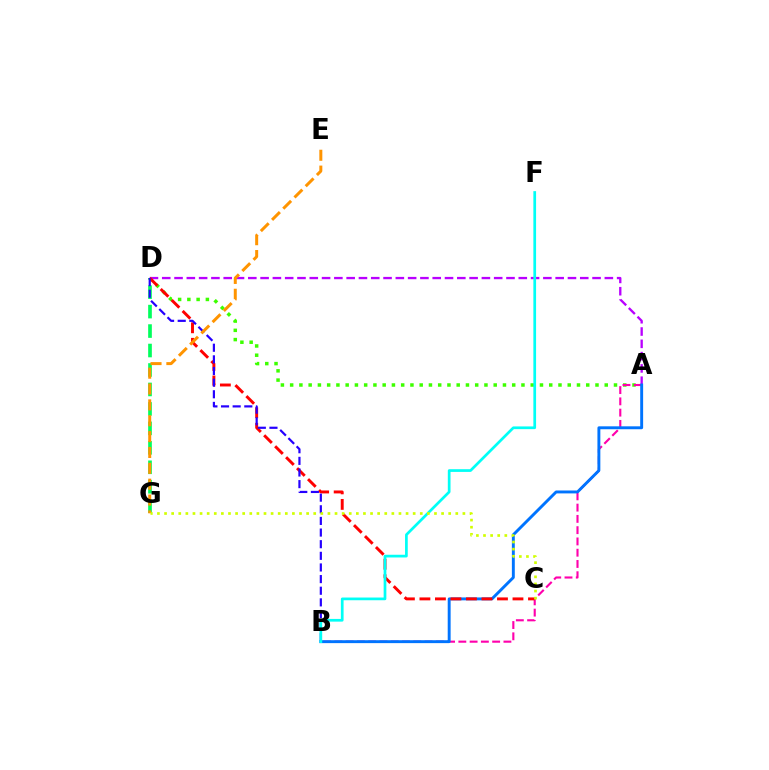{('D', 'G'): [{'color': '#00ff5c', 'line_style': 'dashed', 'thickness': 2.64}], ('A', 'D'): [{'color': '#3dff00', 'line_style': 'dotted', 'thickness': 2.51}, {'color': '#b900ff', 'line_style': 'dashed', 'thickness': 1.67}], ('A', 'B'): [{'color': '#ff00ac', 'line_style': 'dashed', 'thickness': 1.53}, {'color': '#0074ff', 'line_style': 'solid', 'thickness': 2.1}], ('C', 'D'): [{'color': '#ff0000', 'line_style': 'dashed', 'thickness': 2.11}], ('B', 'D'): [{'color': '#2500ff', 'line_style': 'dashed', 'thickness': 1.58}], ('B', 'F'): [{'color': '#00fff6', 'line_style': 'solid', 'thickness': 1.95}], ('E', 'G'): [{'color': '#ff9400', 'line_style': 'dashed', 'thickness': 2.15}], ('C', 'G'): [{'color': '#d1ff00', 'line_style': 'dotted', 'thickness': 1.93}]}